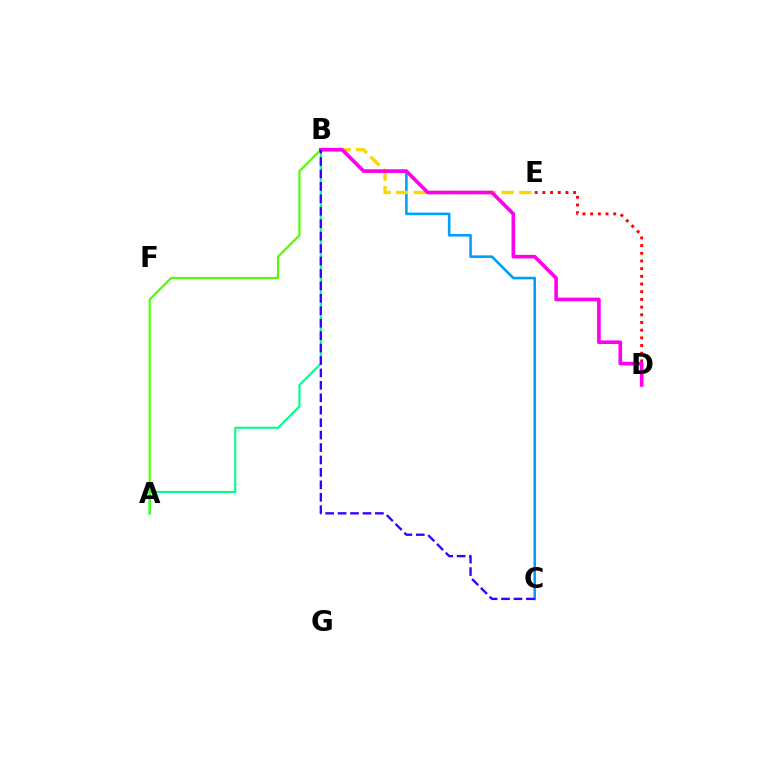{('A', 'B'): [{'color': '#00ff86', 'line_style': 'solid', 'thickness': 1.53}, {'color': '#4fff00', 'line_style': 'solid', 'thickness': 1.58}], ('B', 'C'): [{'color': '#009eff', 'line_style': 'solid', 'thickness': 1.87}, {'color': '#3700ff', 'line_style': 'dashed', 'thickness': 1.69}], ('B', 'E'): [{'color': '#ffd500', 'line_style': 'dashed', 'thickness': 2.39}], ('D', 'E'): [{'color': '#ff0000', 'line_style': 'dotted', 'thickness': 2.09}], ('B', 'D'): [{'color': '#ff00ed', 'line_style': 'solid', 'thickness': 2.61}]}